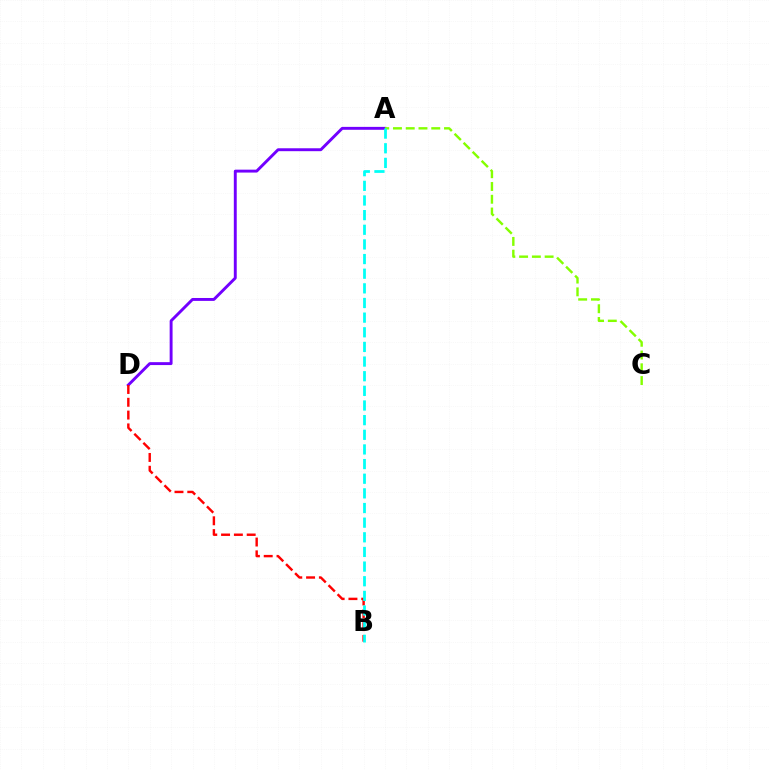{('A', 'D'): [{'color': '#7200ff', 'line_style': 'solid', 'thickness': 2.1}], ('B', 'D'): [{'color': '#ff0000', 'line_style': 'dashed', 'thickness': 1.74}], ('A', 'C'): [{'color': '#84ff00', 'line_style': 'dashed', 'thickness': 1.73}], ('A', 'B'): [{'color': '#00fff6', 'line_style': 'dashed', 'thickness': 1.99}]}